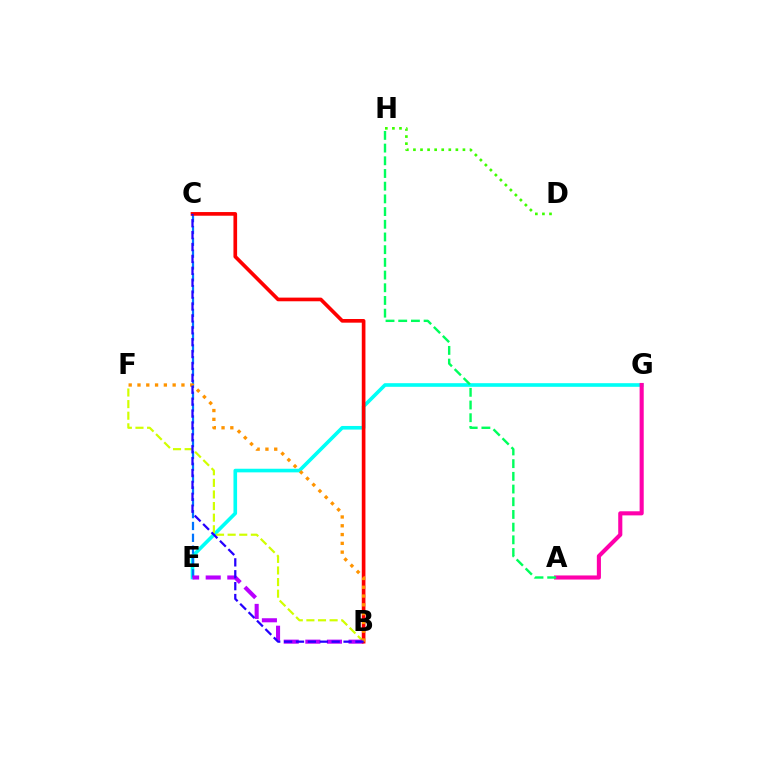{('E', 'G'): [{'color': '#00fff6', 'line_style': 'solid', 'thickness': 2.61}], ('C', 'E'): [{'color': '#0074ff', 'line_style': 'dashed', 'thickness': 1.61}], ('B', 'F'): [{'color': '#d1ff00', 'line_style': 'dashed', 'thickness': 1.58}, {'color': '#ff9400', 'line_style': 'dotted', 'thickness': 2.39}], ('B', 'E'): [{'color': '#b900ff', 'line_style': 'dashed', 'thickness': 2.94}], ('B', 'C'): [{'color': '#ff0000', 'line_style': 'solid', 'thickness': 2.64}, {'color': '#2500ff', 'line_style': 'dashed', 'thickness': 1.62}], ('A', 'G'): [{'color': '#ff00ac', 'line_style': 'solid', 'thickness': 2.95}], ('A', 'H'): [{'color': '#00ff5c', 'line_style': 'dashed', 'thickness': 1.72}], ('D', 'H'): [{'color': '#3dff00', 'line_style': 'dotted', 'thickness': 1.92}]}